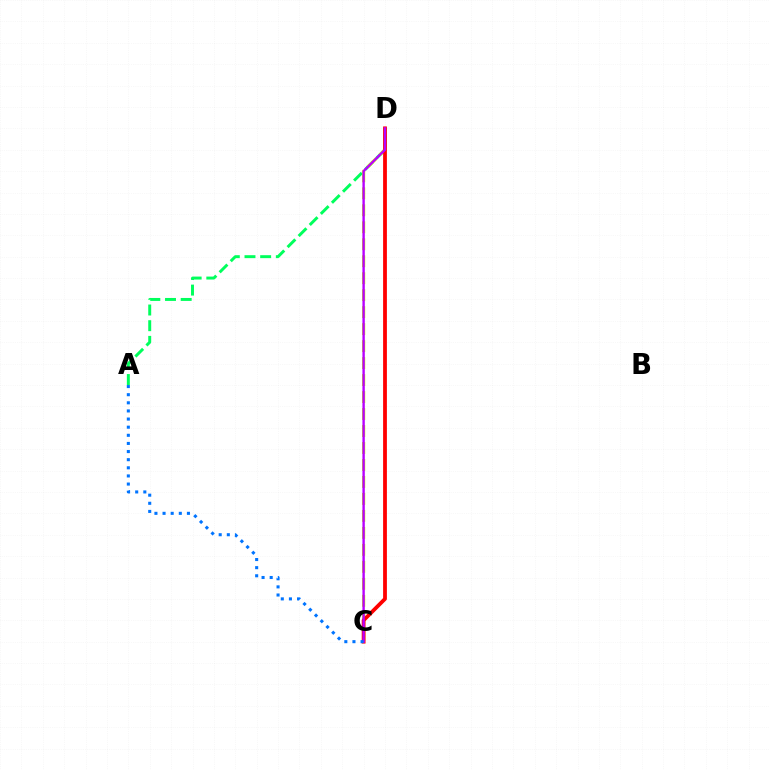{('A', 'D'): [{'color': '#00ff5c', 'line_style': 'dashed', 'thickness': 2.13}], ('C', 'D'): [{'color': '#d1ff00', 'line_style': 'dashed', 'thickness': 2.31}, {'color': '#ff0000', 'line_style': 'solid', 'thickness': 2.73}, {'color': '#b900ff', 'line_style': 'solid', 'thickness': 1.72}], ('A', 'C'): [{'color': '#0074ff', 'line_style': 'dotted', 'thickness': 2.21}]}